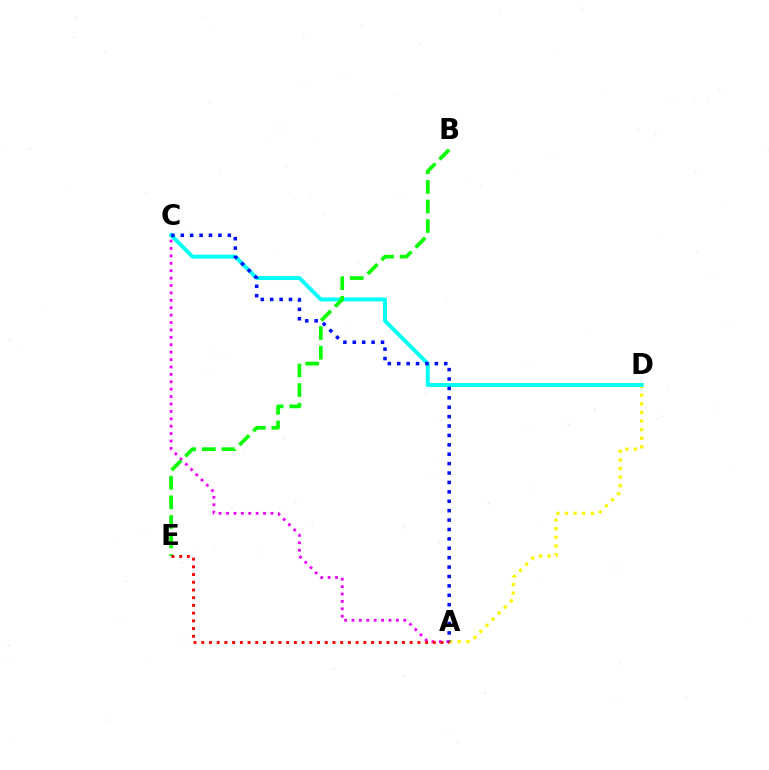{('A', 'D'): [{'color': '#fcf500', 'line_style': 'dotted', 'thickness': 2.34}], ('C', 'D'): [{'color': '#00fff6', 'line_style': 'solid', 'thickness': 2.82}], ('A', 'C'): [{'color': '#ee00ff', 'line_style': 'dotted', 'thickness': 2.01}, {'color': '#0010ff', 'line_style': 'dotted', 'thickness': 2.55}], ('B', 'E'): [{'color': '#08ff00', 'line_style': 'dashed', 'thickness': 2.66}], ('A', 'E'): [{'color': '#ff0000', 'line_style': 'dotted', 'thickness': 2.1}]}